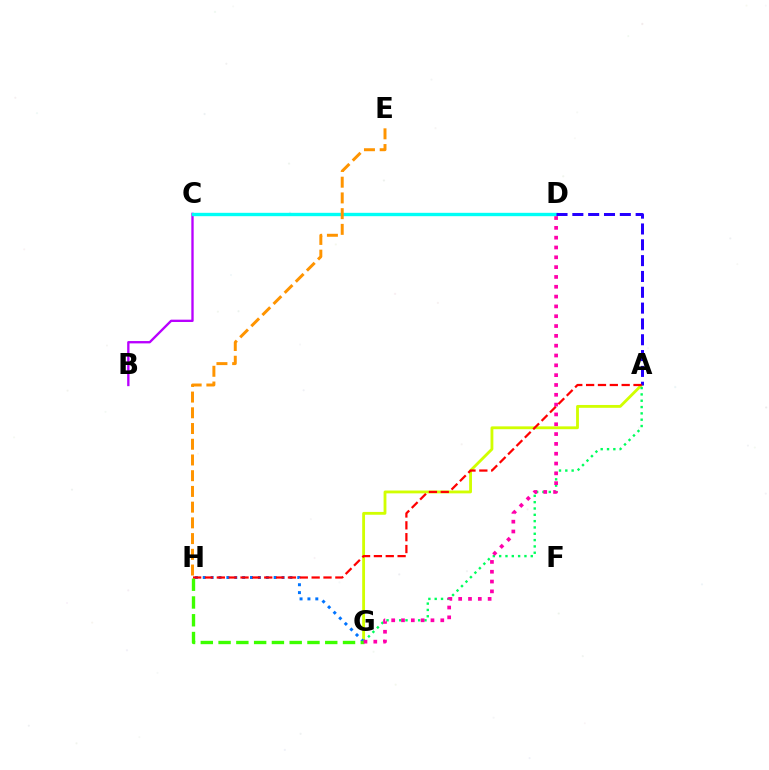{('B', 'C'): [{'color': '#b900ff', 'line_style': 'solid', 'thickness': 1.68}], ('A', 'G'): [{'color': '#d1ff00', 'line_style': 'solid', 'thickness': 2.04}, {'color': '#00ff5c', 'line_style': 'dotted', 'thickness': 1.72}], ('C', 'D'): [{'color': '#00fff6', 'line_style': 'solid', 'thickness': 2.42}], ('G', 'H'): [{'color': '#0074ff', 'line_style': 'dotted', 'thickness': 2.14}, {'color': '#3dff00', 'line_style': 'dashed', 'thickness': 2.41}], ('A', 'D'): [{'color': '#2500ff', 'line_style': 'dashed', 'thickness': 2.15}], ('E', 'H'): [{'color': '#ff9400', 'line_style': 'dashed', 'thickness': 2.14}], ('D', 'G'): [{'color': '#ff00ac', 'line_style': 'dotted', 'thickness': 2.67}], ('A', 'H'): [{'color': '#ff0000', 'line_style': 'dashed', 'thickness': 1.61}]}